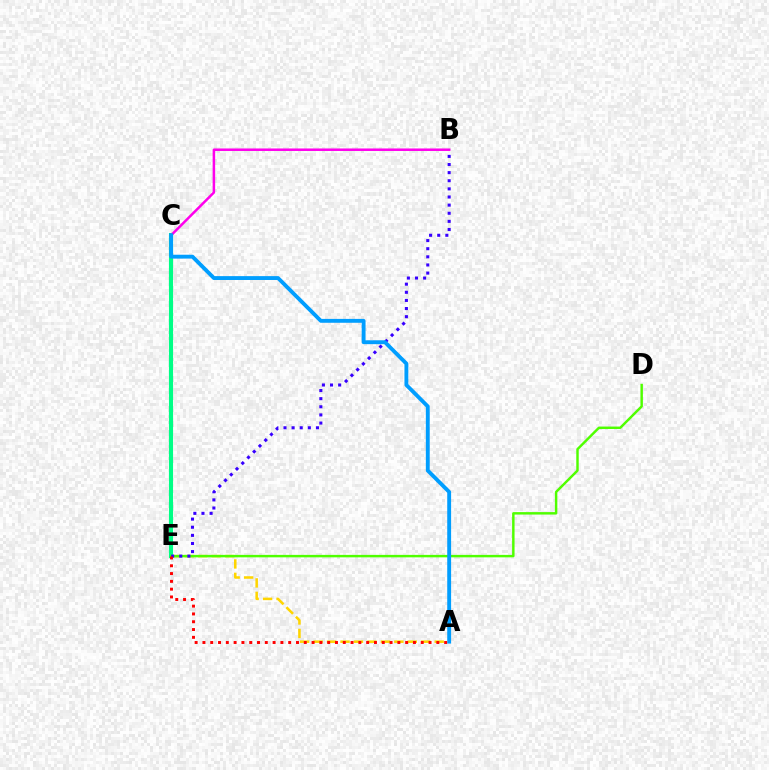{('A', 'E'): [{'color': '#ffd500', 'line_style': 'dashed', 'thickness': 1.83}, {'color': '#ff0000', 'line_style': 'dotted', 'thickness': 2.12}], ('C', 'E'): [{'color': '#00ff86', 'line_style': 'solid', 'thickness': 2.97}], ('D', 'E'): [{'color': '#4fff00', 'line_style': 'solid', 'thickness': 1.76}], ('B', 'C'): [{'color': '#ff00ed', 'line_style': 'solid', 'thickness': 1.81}], ('B', 'E'): [{'color': '#3700ff', 'line_style': 'dotted', 'thickness': 2.21}], ('A', 'C'): [{'color': '#009eff', 'line_style': 'solid', 'thickness': 2.79}]}